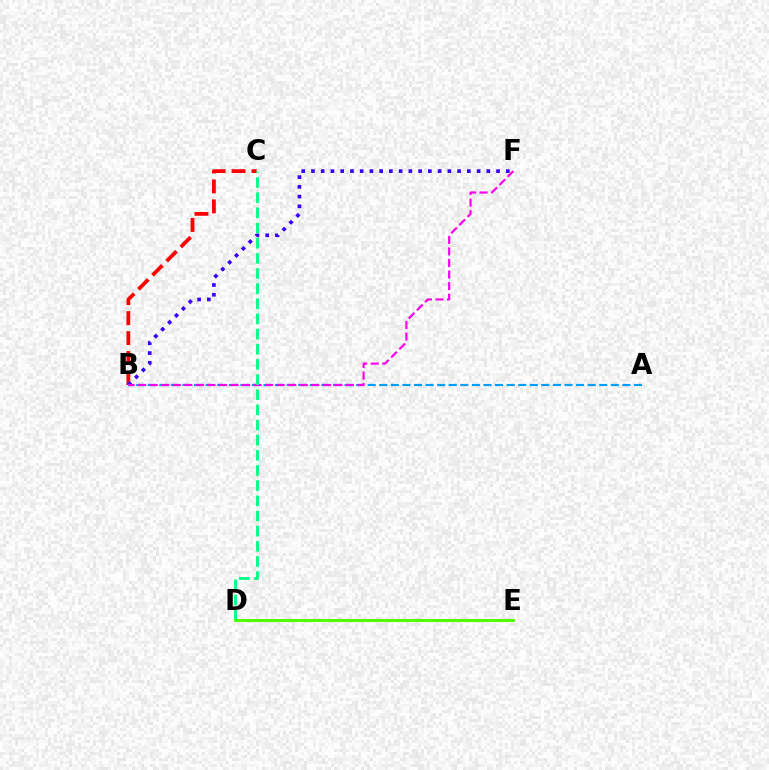{('B', 'C'): [{'color': '#ff0000', 'line_style': 'dashed', 'thickness': 2.71}], ('B', 'F'): [{'color': '#3700ff', 'line_style': 'dotted', 'thickness': 2.65}, {'color': '#ff00ed', 'line_style': 'dashed', 'thickness': 1.57}], ('A', 'B'): [{'color': '#009eff', 'line_style': 'dashed', 'thickness': 1.57}], ('D', 'E'): [{'color': '#ffd500', 'line_style': 'solid', 'thickness': 2.16}, {'color': '#4fff00', 'line_style': 'solid', 'thickness': 2.12}], ('C', 'D'): [{'color': '#00ff86', 'line_style': 'dashed', 'thickness': 2.06}]}